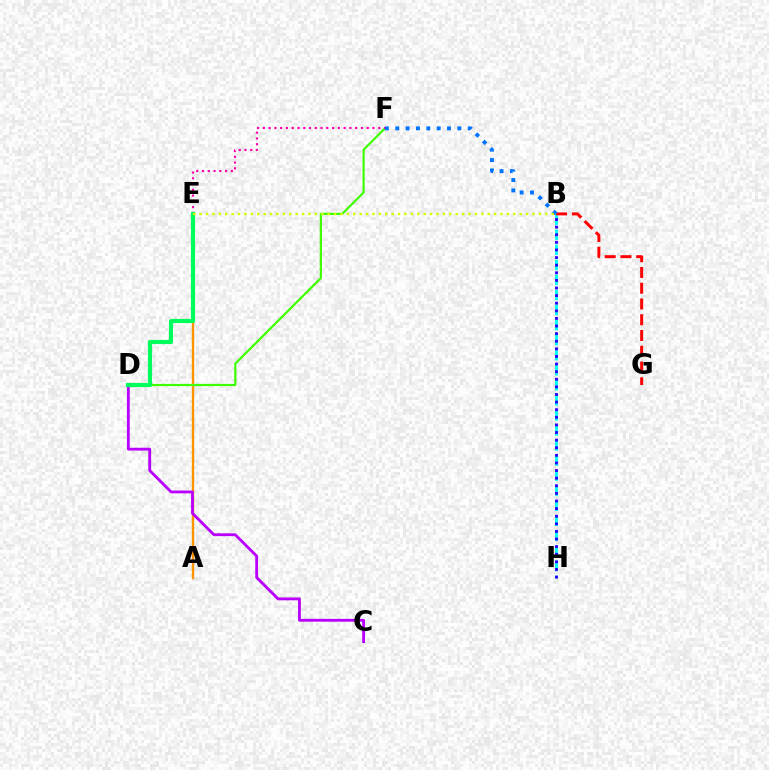{('A', 'E'): [{'color': '#ff9400', 'line_style': 'solid', 'thickness': 1.71}], ('C', 'D'): [{'color': '#b900ff', 'line_style': 'solid', 'thickness': 2.03}], ('D', 'F'): [{'color': '#3dff00', 'line_style': 'solid', 'thickness': 1.58}], ('B', 'H'): [{'color': '#00fff6', 'line_style': 'dashed', 'thickness': 2.04}, {'color': '#2500ff', 'line_style': 'dotted', 'thickness': 2.07}], ('E', 'F'): [{'color': '#ff00ac', 'line_style': 'dotted', 'thickness': 1.57}], ('D', 'E'): [{'color': '#00ff5c', 'line_style': 'solid', 'thickness': 2.99}], ('B', 'G'): [{'color': '#ff0000', 'line_style': 'dashed', 'thickness': 2.14}], ('B', 'F'): [{'color': '#0074ff', 'line_style': 'dotted', 'thickness': 2.81}], ('B', 'E'): [{'color': '#d1ff00', 'line_style': 'dotted', 'thickness': 1.74}]}